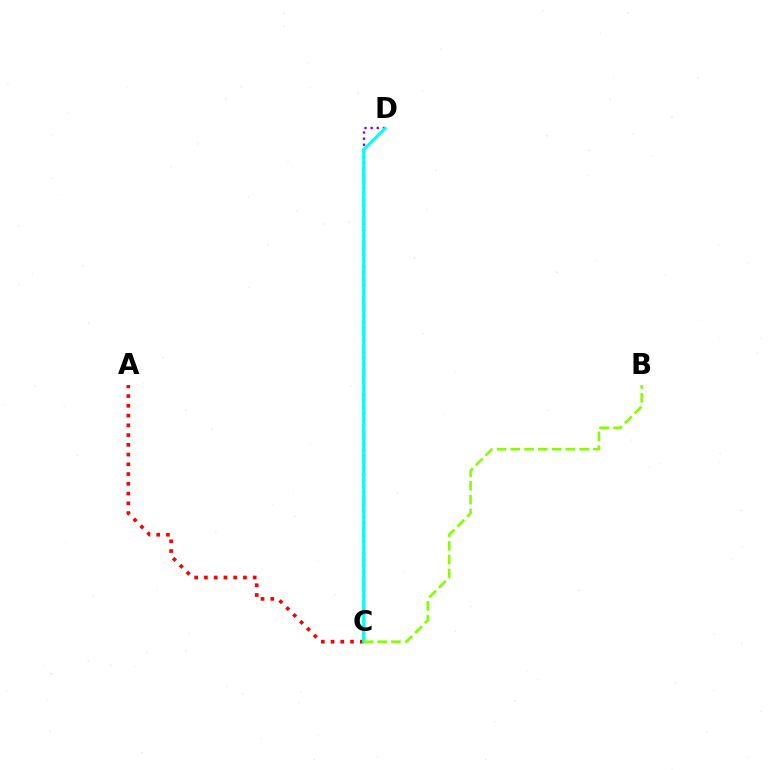{('C', 'D'): [{'color': '#7200ff', 'line_style': 'dotted', 'thickness': 1.66}, {'color': '#00fff6', 'line_style': 'solid', 'thickness': 2.15}], ('A', 'C'): [{'color': '#ff0000', 'line_style': 'dotted', 'thickness': 2.65}], ('B', 'C'): [{'color': '#84ff00', 'line_style': 'dashed', 'thickness': 1.87}]}